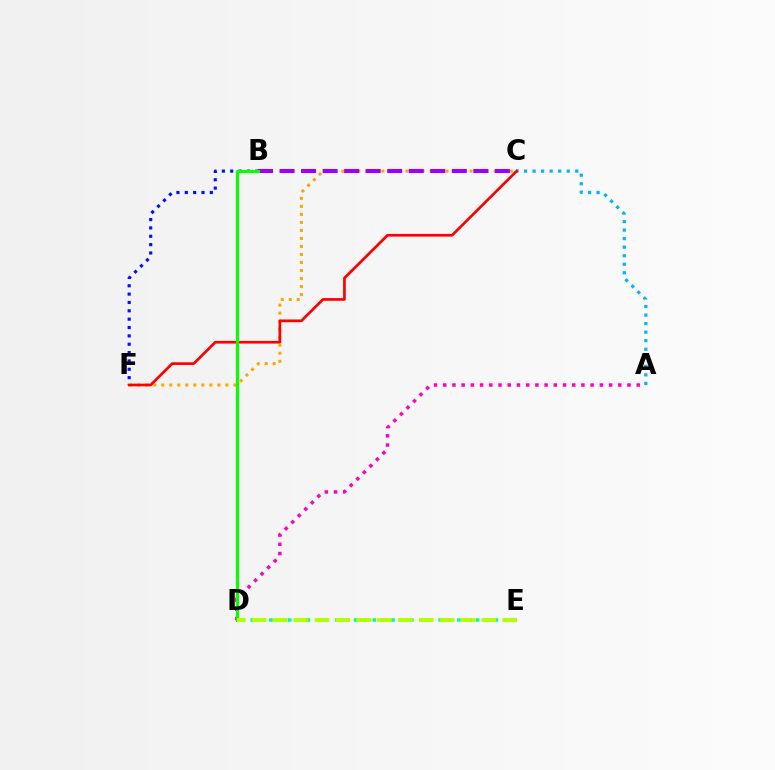{('C', 'F'): [{'color': '#ffa500', 'line_style': 'dotted', 'thickness': 2.18}, {'color': '#ff0000', 'line_style': 'solid', 'thickness': 1.94}], ('B', 'F'): [{'color': '#0010ff', 'line_style': 'dotted', 'thickness': 2.27}], ('D', 'E'): [{'color': '#00ff9d', 'line_style': 'dotted', 'thickness': 2.55}, {'color': '#b3ff00', 'line_style': 'dashed', 'thickness': 2.84}], ('A', 'D'): [{'color': '#ff00bd', 'line_style': 'dotted', 'thickness': 2.5}], ('A', 'C'): [{'color': '#00b5ff', 'line_style': 'dotted', 'thickness': 2.32}], ('B', 'C'): [{'color': '#9b00ff', 'line_style': 'dashed', 'thickness': 2.93}], ('B', 'D'): [{'color': '#08ff00', 'line_style': 'solid', 'thickness': 2.26}]}